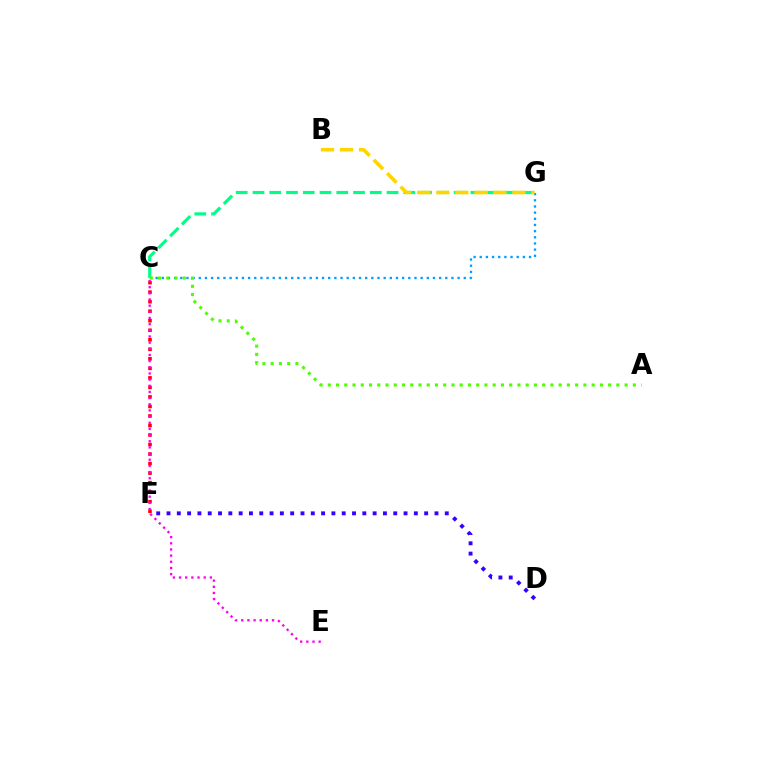{('C', 'F'): [{'color': '#ff0000', 'line_style': 'dotted', 'thickness': 2.59}], ('D', 'F'): [{'color': '#3700ff', 'line_style': 'dotted', 'thickness': 2.8}], ('C', 'E'): [{'color': '#ff00ed', 'line_style': 'dotted', 'thickness': 1.67}], ('C', 'G'): [{'color': '#009eff', 'line_style': 'dotted', 'thickness': 1.67}, {'color': '#00ff86', 'line_style': 'dashed', 'thickness': 2.28}], ('A', 'C'): [{'color': '#4fff00', 'line_style': 'dotted', 'thickness': 2.24}], ('B', 'G'): [{'color': '#ffd500', 'line_style': 'dashed', 'thickness': 2.58}]}